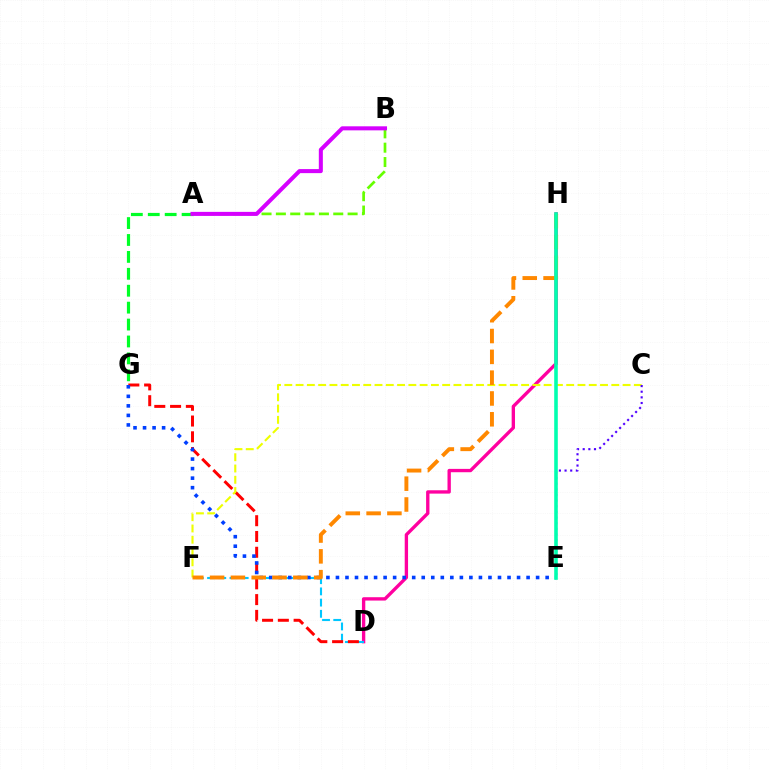{('D', 'H'): [{'color': '#ff00a0', 'line_style': 'solid', 'thickness': 2.41}], ('A', 'B'): [{'color': '#66ff00', 'line_style': 'dashed', 'thickness': 1.95}, {'color': '#d600ff', 'line_style': 'solid', 'thickness': 2.91}], ('D', 'F'): [{'color': '#00c7ff', 'line_style': 'dashed', 'thickness': 1.52}], ('D', 'G'): [{'color': '#ff0000', 'line_style': 'dashed', 'thickness': 2.14}], ('A', 'G'): [{'color': '#00ff27', 'line_style': 'dashed', 'thickness': 2.3}], ('E', 'G'): [{'color': '#003fff', 'line_style': 'dotted', 'thickness': 2.59}], ('C', 'F'): [{'color': '#eeff00', 'line_style': 'dashed', 'thickness': 1.53}], ('C', 'E'): [{'color': '#4f00ff', 'line_style': 'dotted', 'thickness': 1.53}], ('F', 'H'): [{'color': '#ff8800', 'line_style': 'dashed', 'thickness': 2.83}], ('E', 'H'): [{'color': '#00ffaf', 'line_style': 'solid', 'thickness': 2.58}]}